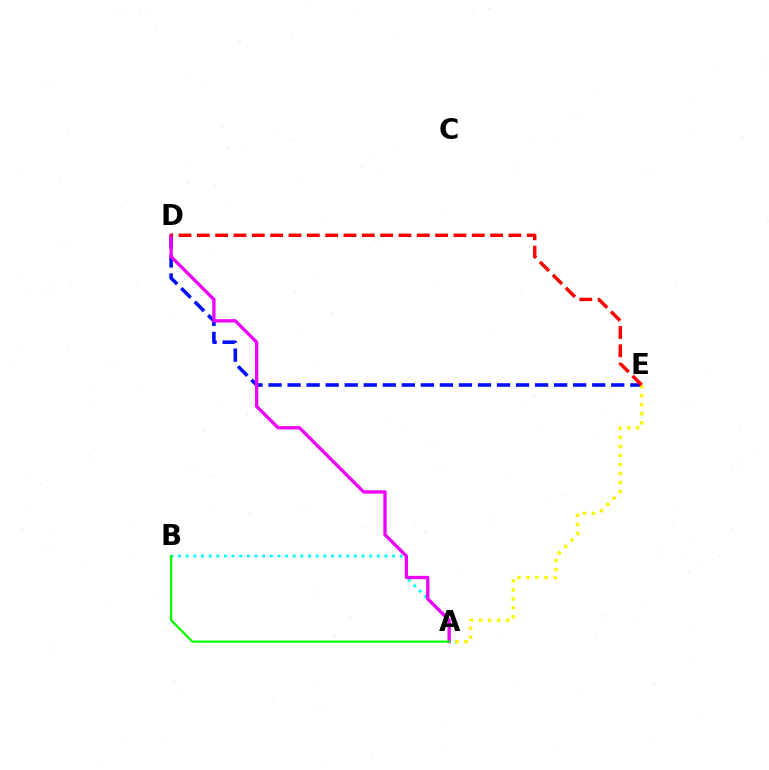{('A', 'B'): [{'color': '#00fff6', 'line_style': 'dotted', 'thickness': 2.08}, {'color': '#08ff00', 'line_style': 'solid', 'thickness': 1.62}], ('D', 'E'): [{'color': '#0010ff', 'line_style': 'dashed', 'thickness': 2.59}, {'color': '#ff0000', 'line_style': 'dashed', 'thickness': 2.49}], ('A', 'E'): [{'color': '#fcf500', 'line_style': 'dotted', 'thickness': 2.45}], ('A', 'D'): [{'color': '#ee00ff', 'line_style': 'solid', 'thickness': 2.38}]}